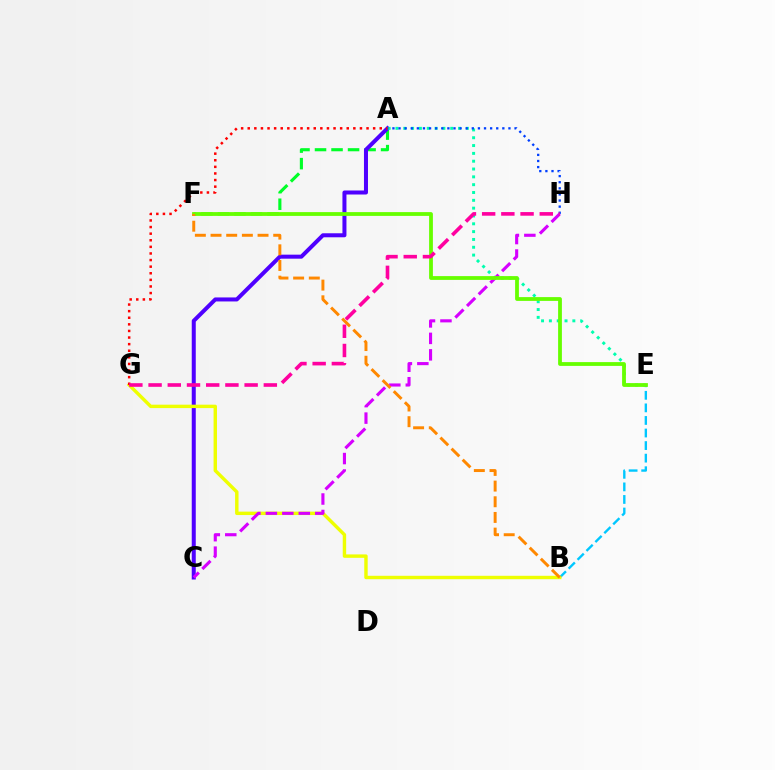{('A', 'F'): [{'color': '#00ff27', 'line_style': 'dashed', 'thickness': 2.24}], ('B', 'E'): [{'color': '#00c7ff', 'line_style': 'dashed', 'thickness': 1.71}], ('A', 'C'): [{'color': '#4f00ff', 'line_style': 'solid', 'thickness': 2.89}], ('A', 'E'): [{'color': '#00ffaf', 'line_style': 'dotted', 'thickness': 2.13}], ('A', 'H'): [{'color': '#003fff', 'line_style': 'dotted', 'thickness': 1.66}], ('B', 'G'): [{'color': '#eeff00', 'line_style': 'solid', 'thickness': 2.46}], ('C', 'H'): [{'color': '#d600ff', 'line_style': 'dashed', 'thickness': 2.24}], ('E', 'F'): [{'color': '#66ff00', 'line_style': 'solid', 'thickness': 2.73}], ('A', 'G'): [{'color': '#ff0000', 'line_style': 'dotted', 'thickness': 1.79}], ('G', 'H'): [{'color': '#ff00a0', 'line_style': 'dashed', 'thickness': 2.61}], ('B', 'F'): [{'color': '#ff8800', 'line_style': 'dashed', 'thickness': 2.13}]}